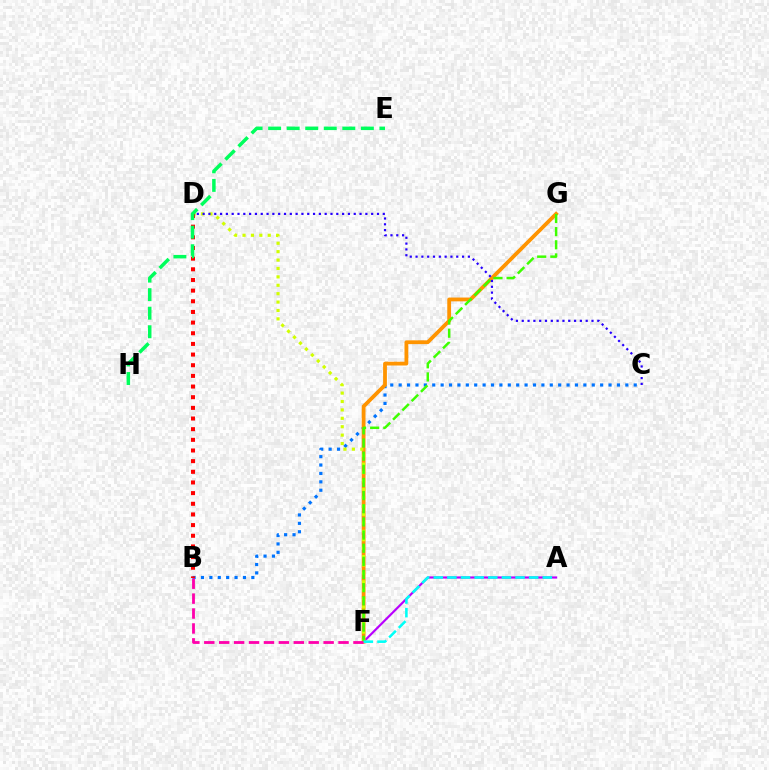{('B', 'C'): [{'color': '#0074ff', 'line_style': 'dotted', 'thickness': 2.28}], ('A', 'F'): [{'color': '#b900ff', 'line_style': 'solid', 'thickness': 1.57}, {'color': '#00fff6', 'line_style': 'dashed', 'thickness': 1.85}], ('F', 'G'): [{'color': '#ff9400', 'line_style': 'solid', 'thickness': 2.73}, {'color': '#3dff00', 'line_style': 'dashed', 'thickness': 1.79}], ('D', 'F'): [{'color': '#d1ff00', 'line_style': 'dotted', 'thickness': 2.28}], ('B', 'F'): [{'color': '#ff00ac', 'line_style': 'dashed', 'thickness': 2.03}], ('C', 'D'): [{'color': '#2500ff', 'line_style': 'dotted', 'thickness': 1.58}], ('B', 'D'): [{'color': '#ff0000', 'line_style': 'dotted', 'thickness': 2.9}], ('E', 'H'): [{'color': '#00ff5c', 'line_style': 'dashed', 'thickness': 2.52}]}